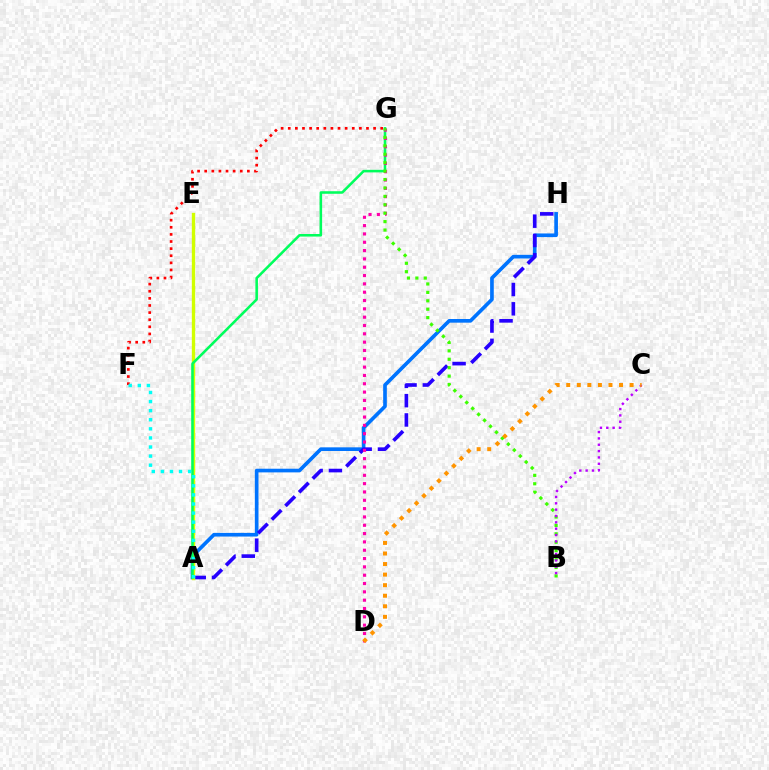{('F', 'G'): [{'color': '#ff0000', 'line_style': 'dotted', 'thickness': 1.93}], ('A', 'H'): [{'color': '#0074ff', 'line_style': 'solid', 'thickness': 2.63}, {'color': '#2500ff', 'line_style': 'dashed', 'thickness': 2.62}], ('A', 'E'): [{'color': '#d1ff00', 'line_style': 'solid', 'thickness': 2.4}], ('A', 'G'): [{'color': '#00ff5c', 'line_style': 'solid', 'thickness': 1.85}], ('D', 'G'): [{'color': '#ff00ac', 'line_style': 'dotted', 'thickness': 2.26}], ('B', 'G'): [{'color': '#3dff00', 'line_style': 'dotted', 'thickness': 2.29}], ('A', 'F'): [{'color': '#00fff6', 'line_style': 'dotted', 'thickness': 2.47}], ('B', 'C'): [{'color': '#b900ff', 'line_style': 'dotted', 'thickness': 1.72}], ('C', 'D'): [{'color': '#ff9400', 'line_style': 'dotted', 'thickness': 2.87}]}